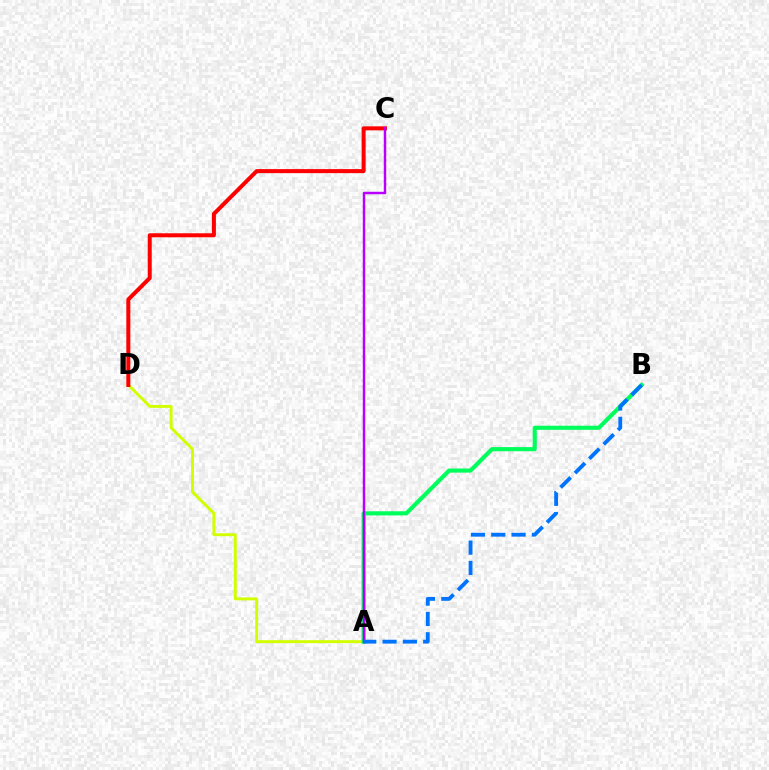{('A', 'D'): [{'color': '#d1ff00', 'line_style': 'solid', 'thickness': 2.12}], ('A', 'B'): [{'color': '#00ff5c', 'line_style': 'solid', 'thickness': 2.97}, {'color': '#0074ff', 'line_style': 'dashed', 'thickness': 2.76}], ('C', 'D'): [{'color': '#ff0000', 'line_style': 'solid', 'thickness': 2.89}], ('A', 'C'): [{'color': '#b900ff', 'line_style': 'solid', 'thickness': 1.77}]}